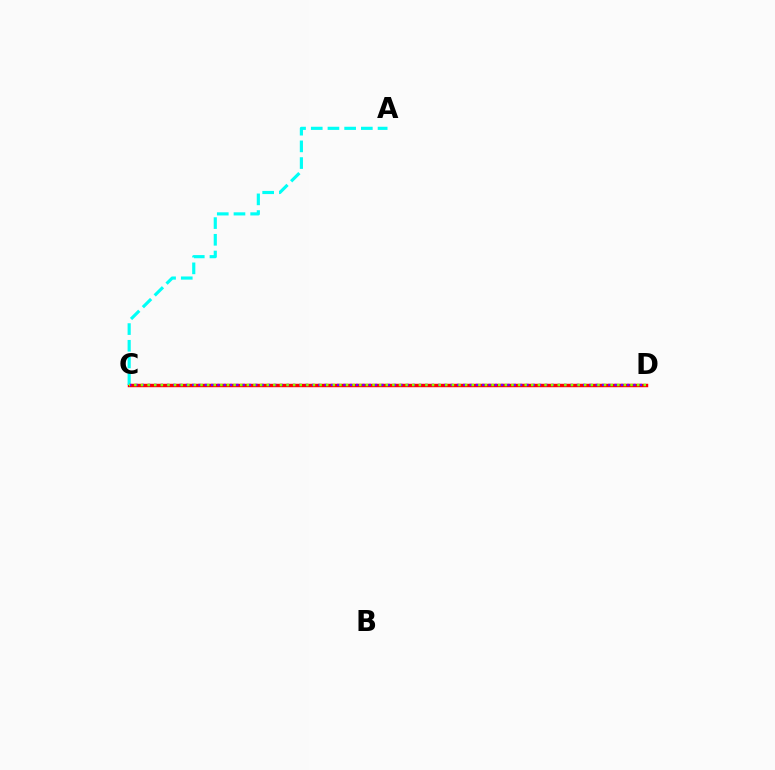{('C', 'D'): [{'color': '#ff0000', 'line_style': 'solid', 'thickness': 2.48}, {'color': '#7200ff', 'line_style': 'dotted', 'thickness': 1.71}, {'color': '#84ff00', 'line_style': 'dotted', 'thickness': 1.8}], ('A', 'C'): [{'color': '#00fff6', 'line_style': 'dashed', 'thickness': 2.27}]}